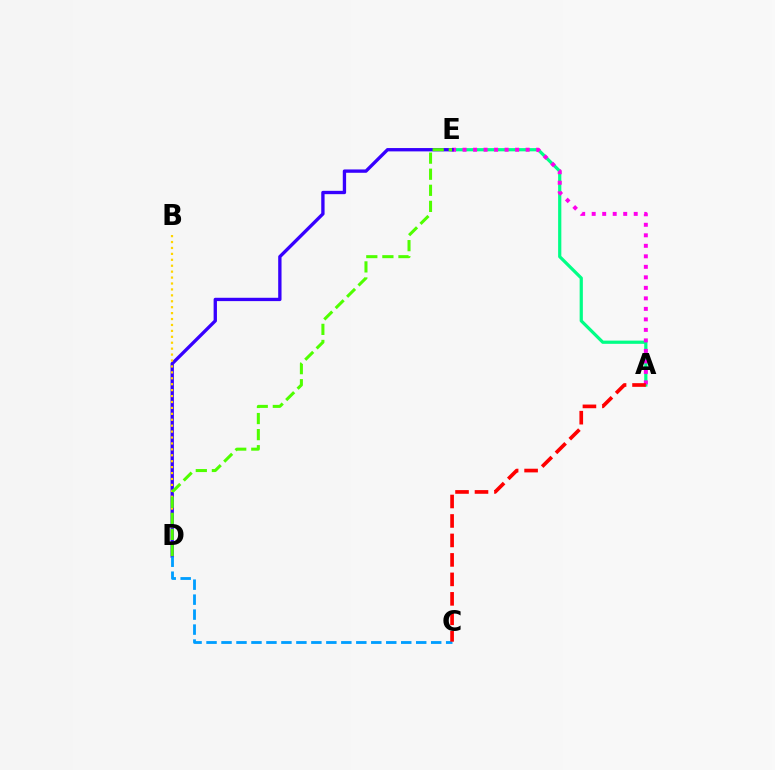{('A', 'E'): [{'color': '#00ff86', 'line_style': 'solid', 'thickness': 2.31}, {'color': '#ff00ed', 'line_style': 'dotted', 'thickness': 2.86}], ('D', 'E'): [{'color': '#3700ff', 'line_style': 'solid', 'thickness': 2.4}, {'color': '#4fff00', 'line_style': 'dashed', 'thickness': 2.18}], ('B', 'D'): [{'color': '#ffd500', 'line_style': 'dotted', 'thickness': 1.61}], ('C', 'D'): [{'color': '#009eff', 'line_style': 'dashed', 'thickness': 2.03}], ('A', 'C'): [{'color': '#ff0000', 'line_style': 'dashed', 'thickness': 2.65}]}